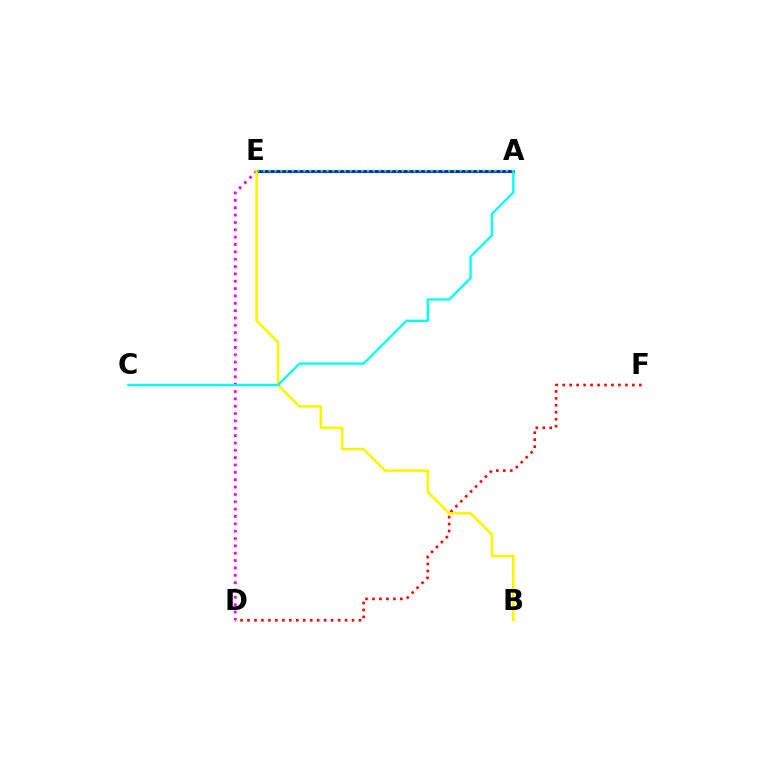{('D', 'F'): [{'color': '#ff0000', 'line_style': 'dotted', 'thickness': 1.89}], ('A', 'E'): [{'color': '#0010ff', 'line_style': 'solid', 'thickness': 2.01}, {'color': '#08ff00', 'line_style': 'dotted', 'thickness': 1.57}], ('D', 'E'): [{'color': '#ee00ff', 'line_style': 'dotted', 'thickness': 2.0}], ('B', 'E'): [{'color': '#fcf500', 'line_style': 'solid', 'thickness': 1.88}], ('A', 'C'): [{'color': '#00fff6', 'line_style': 'solid', 'thickness': 1.67}]}